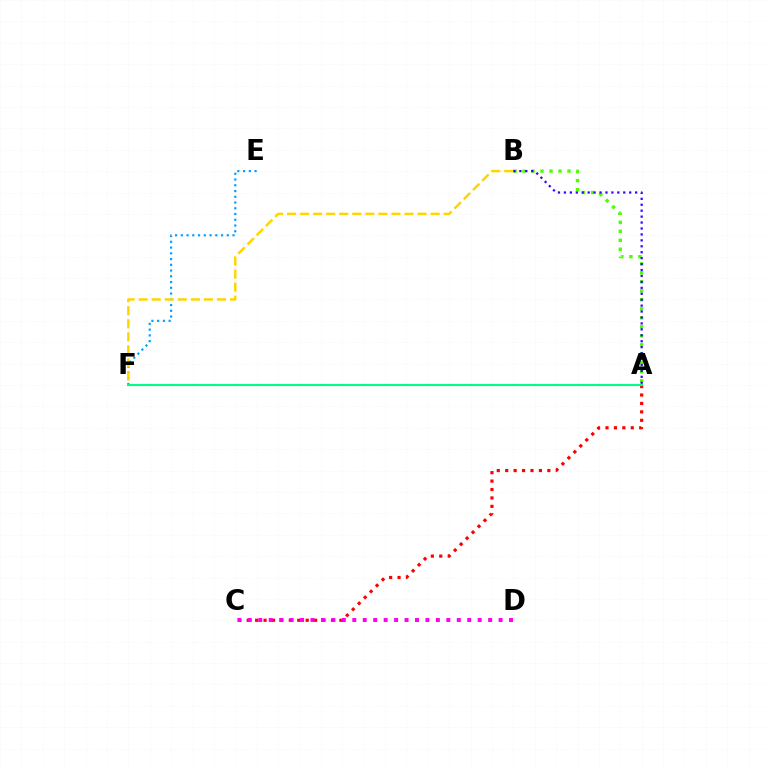{('E', 'F'): [{'color': '#009eff', 'line_style': 'dotted', 'thickness': 1.56}], ('A', 'B'): [{'color': '#4fff00', 'line_style': 'dotted', 'thickness': 2.44}, {'color': '#3700ff', 'line_style': 'dotted', 'thickness': 1.61}], ('A', 'C'): [{'color': '#ff0000', 'line_style': 'dotted', 'thickness': 2.29}], ('C', 'D'): [{'color': '#ff00ed', 'line_style': 'dotted', 'thickness': 2.84}], ('B', 'F'): [{'color': '#ffd500', 'line_style': 'dashed', 'thickness': 1.77}], ('A', 'F'): [{'color': '#00ff86', 'line_style': 'solid', 'thickness': 1.51}]}